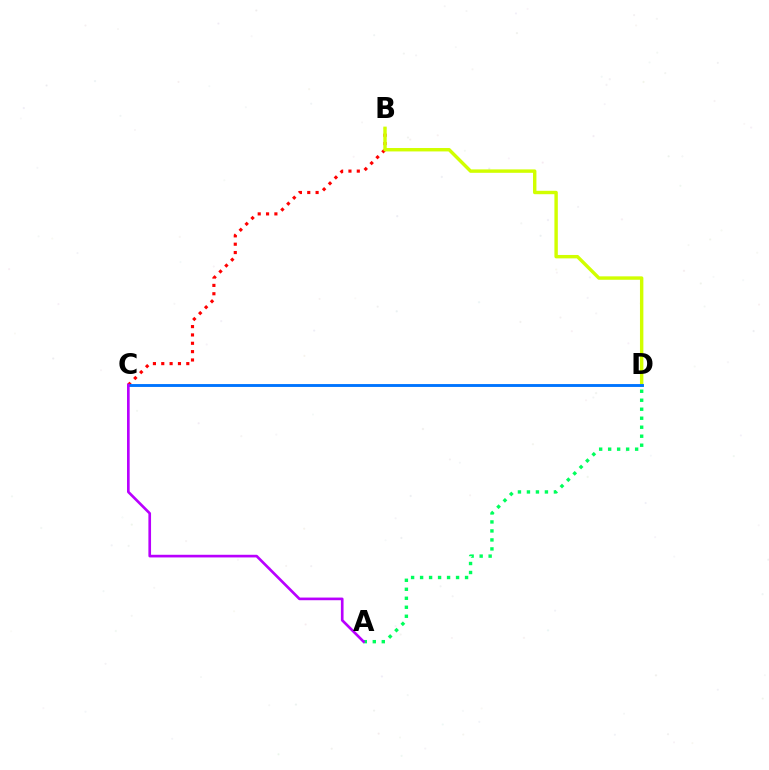{('B', 'C'): [{'color': '#ff0000', 'line_style': 'dotted', 'thickness': 2.27}], ('B', 'D'): [{'color': '#d1ff00', 'line_style': 'solid', 'thickness': 2.46}], ('C', 'D'): [{'color': '#0074ff', 'line_style': 'solid', 'thickness': 2.08}], ('A', 'D'): [{'color': '#00ff5c', 'line_style': 'dotted', 'thickness': 2.44}], ('A', 'C'): [{'color': '#b900ff', 'line_style': 'solid', 'thickness': 1.91}]}